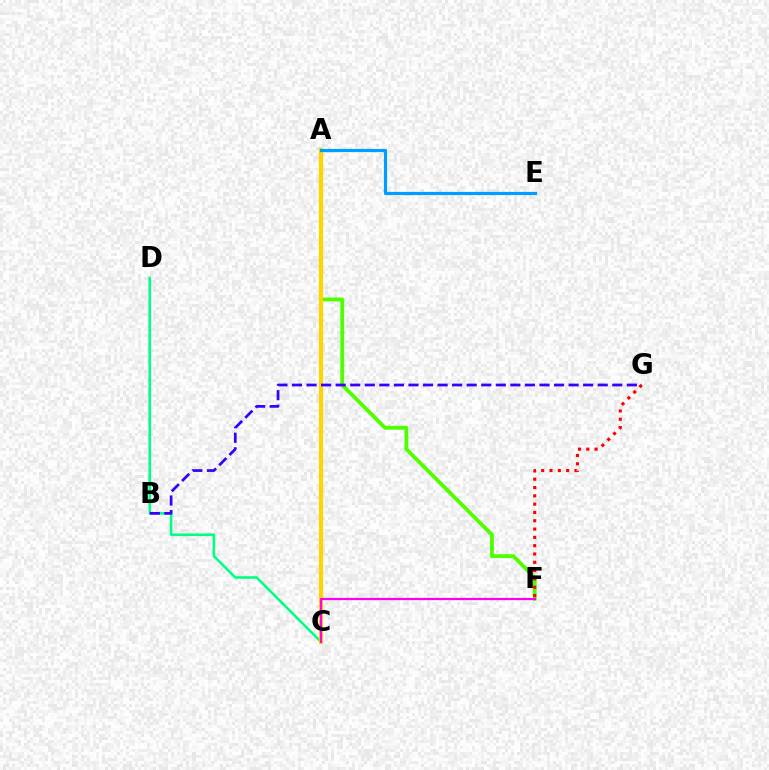{('C', 'D'): [{'color': '#00ff86', 'line_style': 'solid', 'thickness': 1.87}], ('A', 'F'): [{'color': '#4fff00', 'line_style': 'solid', 'thickness': 2.74}], ('A', 'C'): [{'color': '#ffd500', 'line_style': 'solid', 'thickness': 3.0}], ('F', 'G'): [{'color': '#ff0000', 'line_style': 'dotted', 'thickness': 2.26}], ('A', 'E'): [{'color': '#009eff', 'line_style': 'solid', 'thickness': 2.3}], ('B', 'G'): [{'color': '#3700ff', 'line_style': 'dashed', 'thickness': 1.98}], ('C', 'F'): [{'color': '#ff00ed', 'line_style': 'solid', 'thickness': 1.59}]}